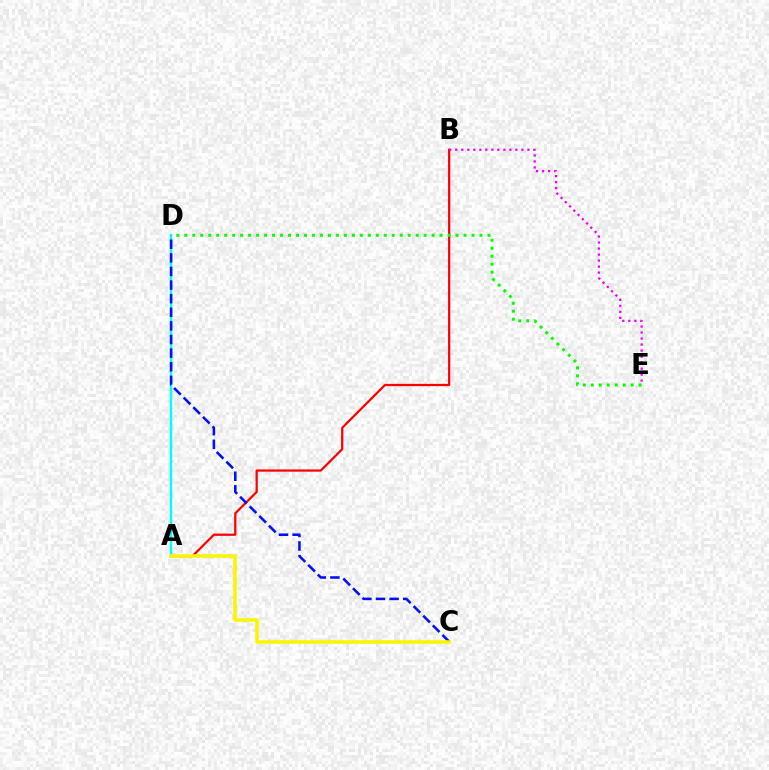{('A', 'B'): [{'color': '#ff0000', 'line_style': 'solid', 'thickness': 1.62}], ('A', 'D'): [{'color': '#00fff6', 'line_style': 'solid', 'thickness': 1.74}], ('C', 'D'): [{'color': '#0010ff', 'line_style': 'dashed', 'thickness': 1.85}], ('D', 'E'): [{'color': '#08ff00', 'line_style': 'dotted', 'thickness': 2.17}], ('B', 'E'): [{'color': '#ee00ff', 'line_style': 'dotted', 'thickness': 1.63}], ('A', 'C'): [{'color': '#fcf500', 'line_style': 'solid', 'thickness': 2.56}]}